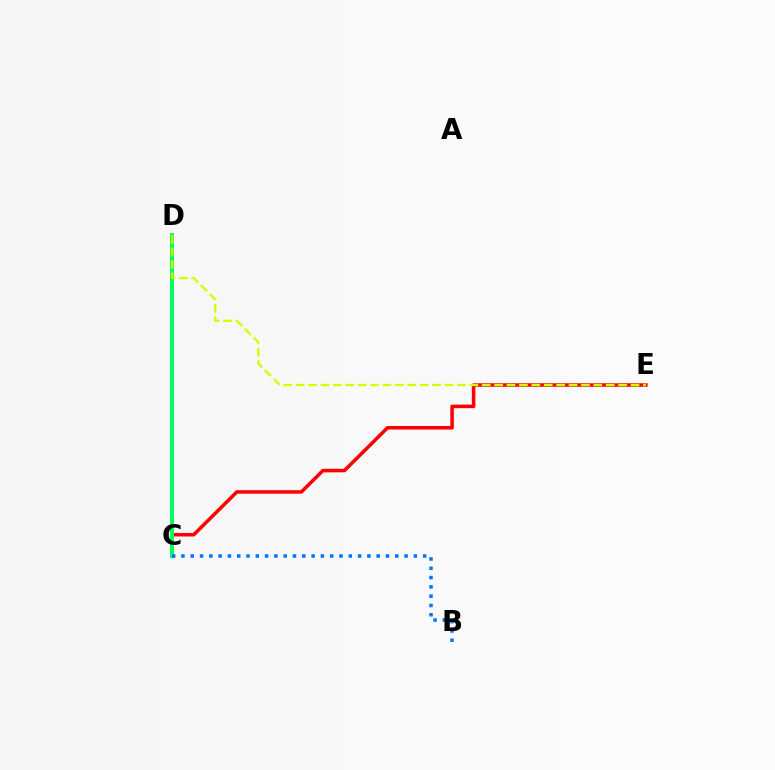{('C', 'D'): [{'color': '#b900ff', 'line_style': 'dotted', 'thickness': 2.74}, {'color': '#00ff5c', 'line_style': 'solid', 'thickness': 2.86}], ('C', 'E'): [{'color': '#ff0000', 'line_style': 'solid', 'thickness': 2.54}], ('B', 'C'): [{'color': '#0074ff', 'line_style': 'dotted', 'thickness': 2.53}], ('D', 'E'): [{'color': '#d1ff00', 'line_style': 'dashed', 'thickness': 1.68}]}